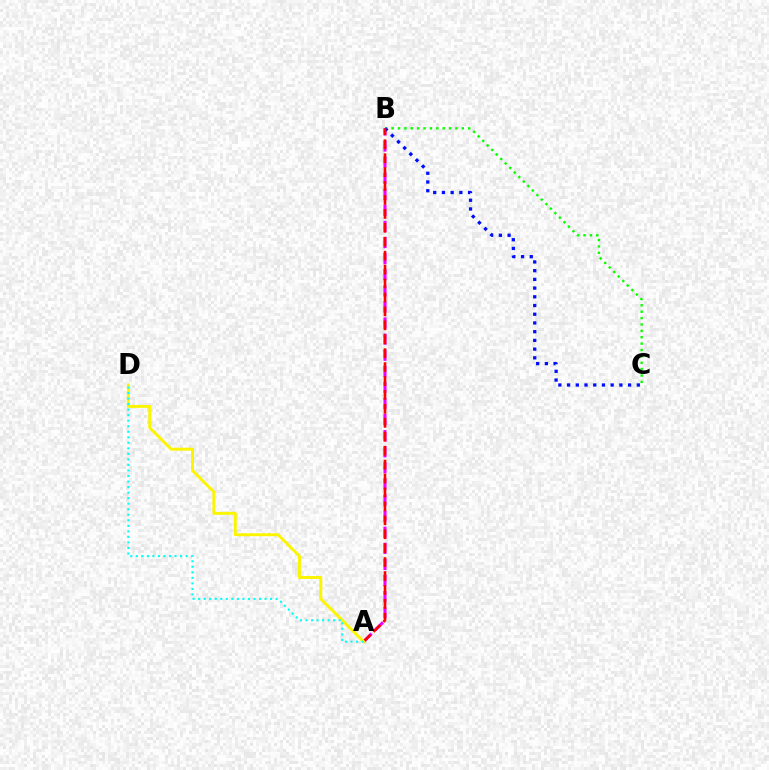{('B', 'C'): [{'color': '#08ff00', 'line_style': 'dotted', 'thickness': 1.73}, {'color': '#0010ff', 'line_style': 'dotted', 'thickness': 2.37}], ('A', 'B'): [{'color': '#ee00ff', 'line_style': 'dashed', 'thickness': 2.19}, {'color': '#ff0000', 'line_style': 'dashed', 'thickness': 1.89}], ('A', 'D'): [{'color': '#fcf500', 'line_style': 'solid', 'thickness': 2.1}, {'color': '#00fff6', 'line_style': 'dotted', 'thickness': 1.5}]}